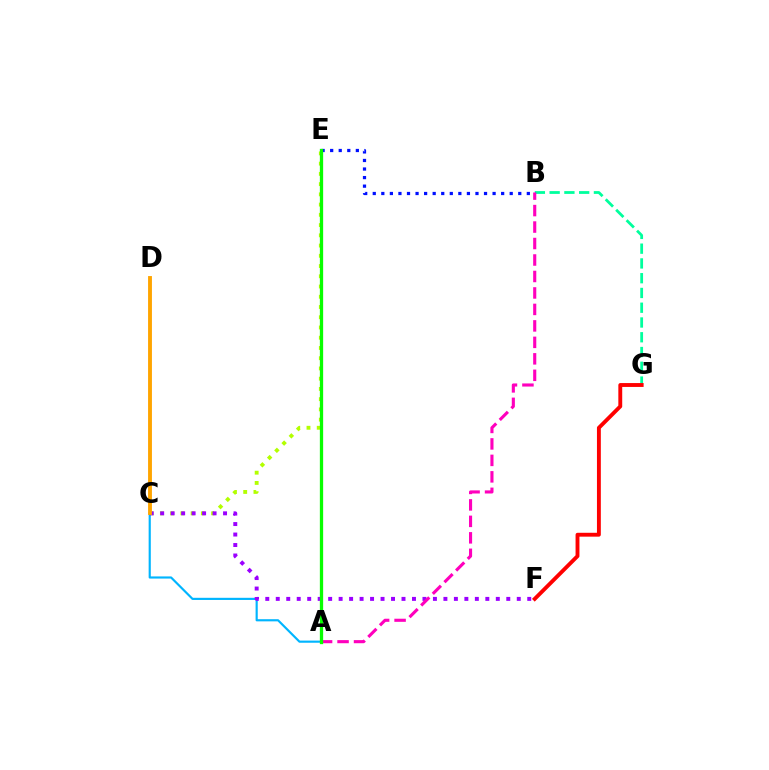{('C', 'E'): [{'color': '#b3ff00', 'line_style': 'dotted', 'thickness': 2.78}], ('A', 'C'): [{'color': '#00b5ff', 'line_style': 'solid', 'thickness': 1.55}], ('C', 'F'): [{'color': '#9b00ff', 'line_style': 'dotted', 'thickness': 2.85}], ('B', 'G'): [{'color': '#00ff9d', 'line_style': 'dashed', 'thickness': 2.01}], ('B', 'E'): [{'color': '#0010ff', 'line_style': 'dotted', 'thickness': 2.33}], ('A', 'B'): [{'color': '#ff00bd', 'line_style': 'dashed', 'thickness': 2.24}], ('A', 'E'): [{'color': '#08ff00', 'line_style': 'solid', 'thickness': 2.37}], ('C', 'D'): [{'color': '#ffa500', 'line_style': 'solid', 'thickness': 2.79}], ('F', 'G'): [{'color': '#ff0000', 'line_style': 'solid', 'thickness': 2.79}]}